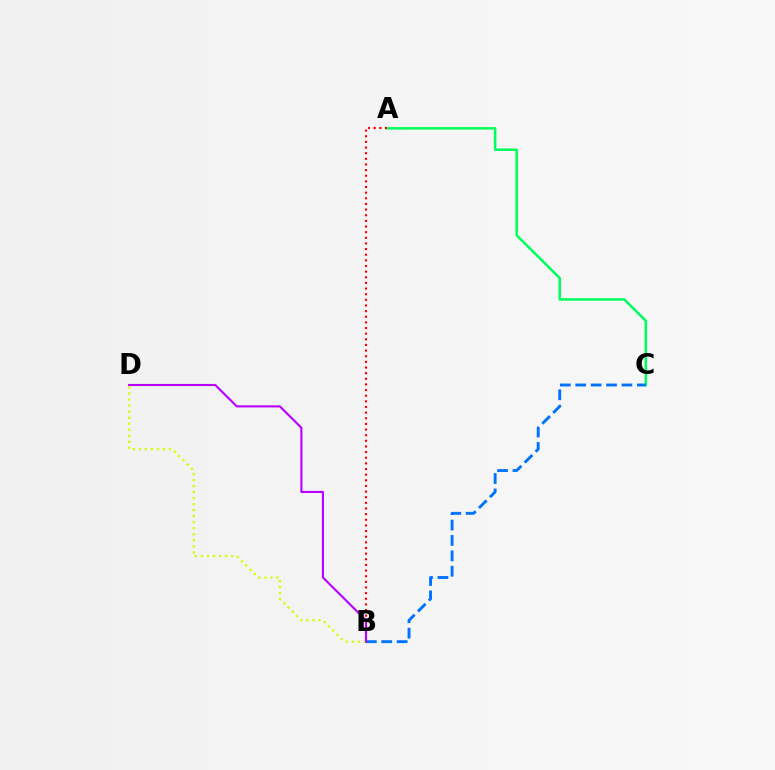{('A', 'C'): [{'color': '#00ff5c', 'line_style': 'solid', 'thickness': 1.81}], ('A', 'B'): [{'color': '#ff0000', 'line_style': 'dotted', 'thickness': 1.53}], ('B', 'D'): [{'color': '#d1ff00', 'line_style': 'dotted', 'thickness': 1.64}, {'color': '#b900ff', 'line_style': 'solid', 'thickness': 1.52}], ('B', 'C'): [{'color': '#0074ff', 'line_style': 'dashed', 'thickness': 2.09}]}